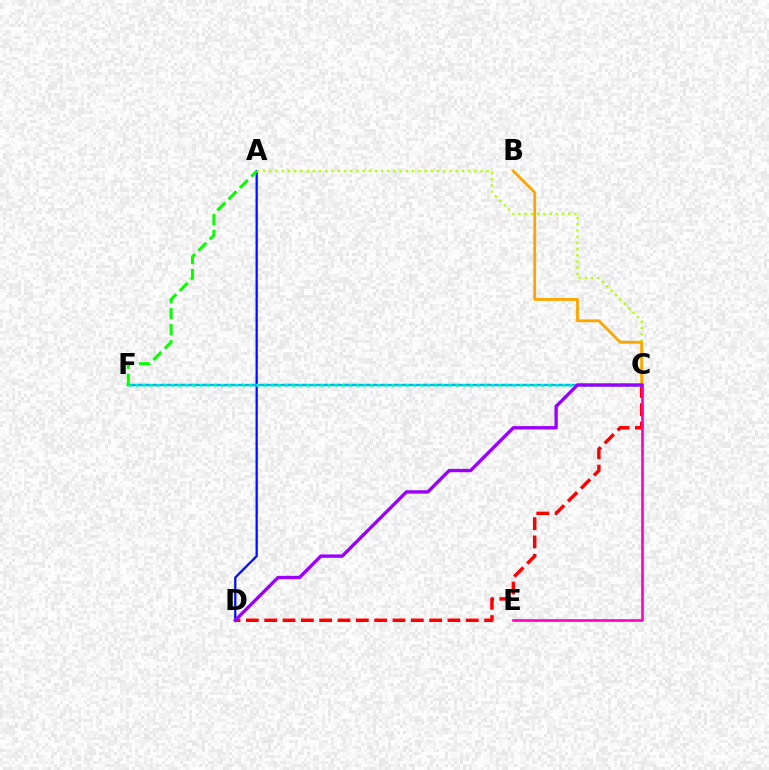{('C', 'D'): [{'color': '#ff0000', 'line_style': 'dashed', 'thickness': 2.49}, {'color': '#9b00ff', 'line_style': 'solid', 'thickness': 2.42}], ('A', 'D'): [{'color': '#0010ff', 'line_style': 'solid', 'thickness': 1.64}], ('C', 'F'): [{'color': '#00b5ff', 'line_style': 'solid', 'thickness': 1.75}, {'color': '#00ff9d', 'line_style': 'dotted', 'thickness': 1.93}], ('A', 'C'): [{'color': '#b3ff00', 'line_style': 'dotted', 'thickness': 1.69}], ('B', 'C'): [{'color': '#ffa500', 'line_style': 'solid', 'thickness': 2.02}], ('C', 'E'): [{'color': '#ff00bd', 'line_style': 'solid', 'thickness': 1.89}], ('A', 'F'): [{'color': '#08ff00', 'line_style': 'dashed', 'thickness': 2.17}]}